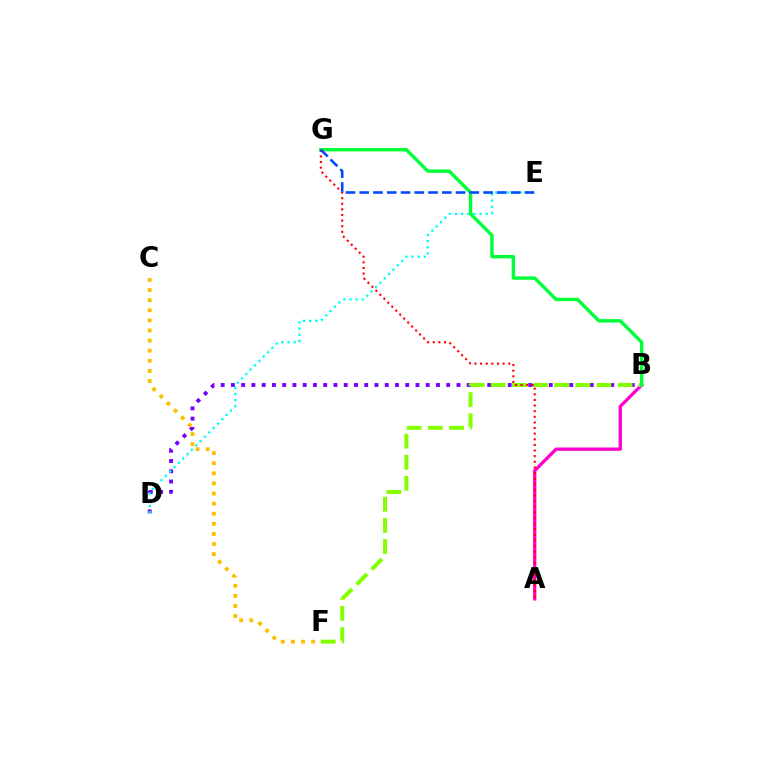{('A', 'B'): [{'color': '#ff00cf', 'line_style': 'solid', 'thickness': 2.38}], ('B', 'D'): [{'color': '#7200ff', 'line_style': 'dotted', 'thickness': 2.79}], ('B', 'F'): [{'color': '#84ff00', 'line_style': 'dashed', 'thickness': 2.87}], ('D', 'E'): [{'color': '#00fff6', 'line_style': 'dotted', 'thickness': 1.67}], ('B', 'G'): [{'color': '#00ff39', 'line_style': 'solid', 'thickness': 2.45}], ('C', 'F'): [{'color': '#ffbd00', 'line_style': 'dotted', 'thickness': 2.75}], ('A', 'G'): [{'color': '#ff0000', 'line_style': 'dotted', 'thickness': 1.53}], ('E', 'G'): [{'color': '#004bff', 'line_style': 'dashed', 'thickness': 1.87}]}